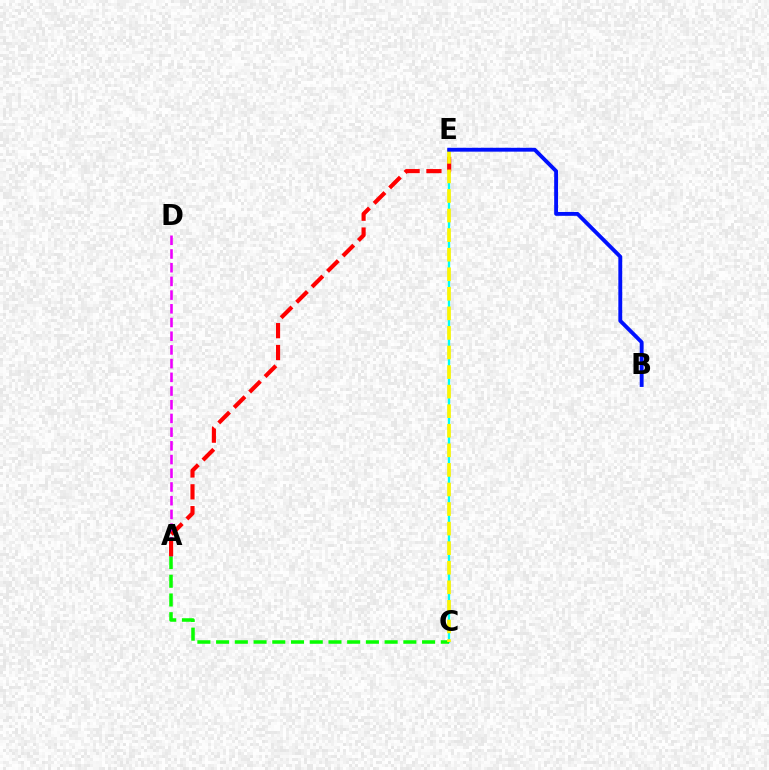{('C', 'E'): [{'color': '#00fff6', 'line_style': 'solid', 'thickness': 1.71}, {'color': '#fcf500', 'line_style': 'dashed', 'thickness': 2.66}], ('A', 'C'): [{'color': '#08ff00', 'line_style': 'dashed', 'thickness': 2.54}], ('A', 'D'): [{'color': '#ee00ff', 'line_style': 'dashed', 'thickness': 1.86}], ('A', 'E'): [{'color': '#ff0000', 'line_style': 'dashed', 'thickness': 2.97}], ('B', 'E'): [{'color': '#0010ff', 'line_style': 'solid', 'thickness': 2.78}]}